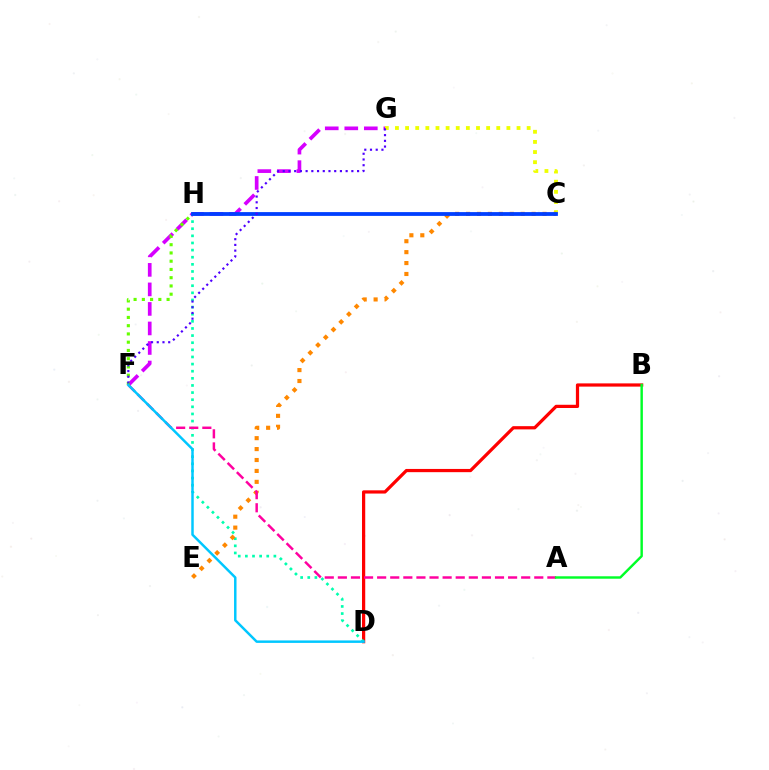{('F', 'G'): [{'color': '#d600ff', 'line_style': 'dashed', 'thickness': 2.65}, {'color': '#4f00ff', 'line_style': 'dotted', 'thickness': 1.55}], ('F', 'H'): [{'color': '#66ff00', 'line_style': 'dotted', 'thickness': 2.24}], ('C', 'G'): [{'color': '#eeff00', 'line_style': 'dotted', 'thickness': 2.75}], ('B', 'D'): [{'color': '#ff0000', 'line_style': 'solid', 'thickness': 2.32}], ('D', 'H'): [{'color': '#00ffaf', 'line_style': 'dotted', 'thickness': 1.94}], ('C', 'E'): [{'color': '#ff8800', 'line_style': 'dotted', 'thickness': 2.97}], ('C', 'H'): [{'color': '#003fff', 'line_style': 'solid', 'thickness': 2.74}], ('A', 'F'): [{'color': '#ff00a0', 'line_style': 'dashed', 'thickness': 1.78}], ('A', 'B'): [{'color': '#00ff27', 'line_style': 'solid', 'thickness': 1.75}], ('D', 'F'): [{'color': '#00c7ff', 'line_style': 'solid', 'thickness': 1.78}]}